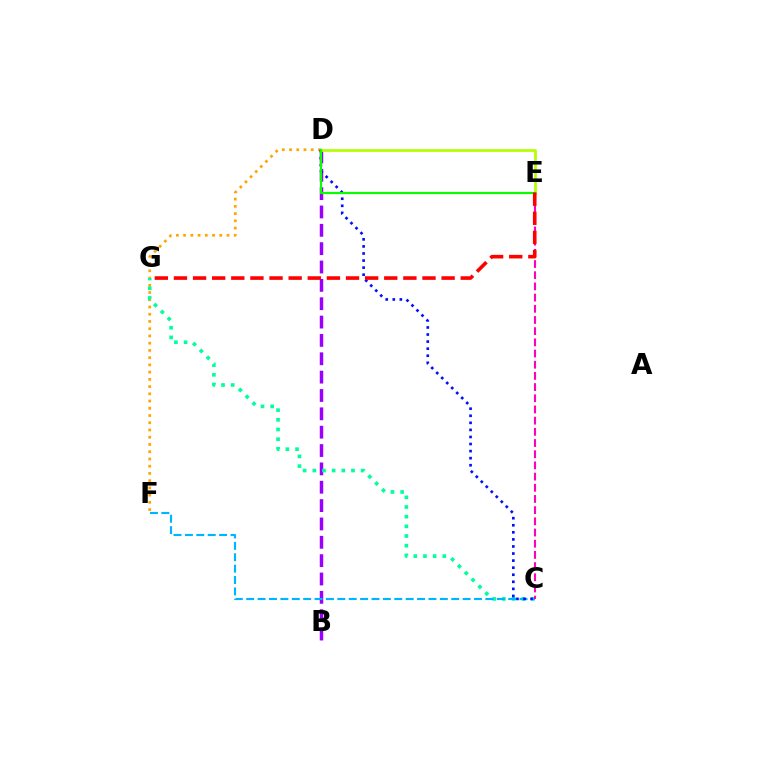{('B', 'D'): [{'color': '#9b00ff', 'line_style': 'dashed', 'thickness': 2.49}], ('D', 'F'): [{'color': '#ffa500', 'line_style': 'dotted', 'thickness': 1.97}], ('C', 'G'): [{'color': '#00ff9d', 'line_style': 'dotted', 'thickness': 2.63}], ('C', 'F'): [{'color': '#00b5ff', 'line_style': 'dashed', 'thickness': 1.55}], ('C', 'D'): [{'color': '#0010ff', 'line_style': 'dotted', 'thickness': 1.92}], ('D', 'E'): [{'color': '#b3ff00', 'line_style': 'solid', 'thickness': 1.95}, {'color': '#08ff00', 'line_style': 'solid', 'thickness': 1.57}], ('C', 'E'): [{'color': '#ff00bd', 'line_style': 'dashed', 'thickness': 1.52}], ('E', 'G'): [{'color': '#ff0000', 'line_style': 'dashed', 'thickness': 2.6}]}